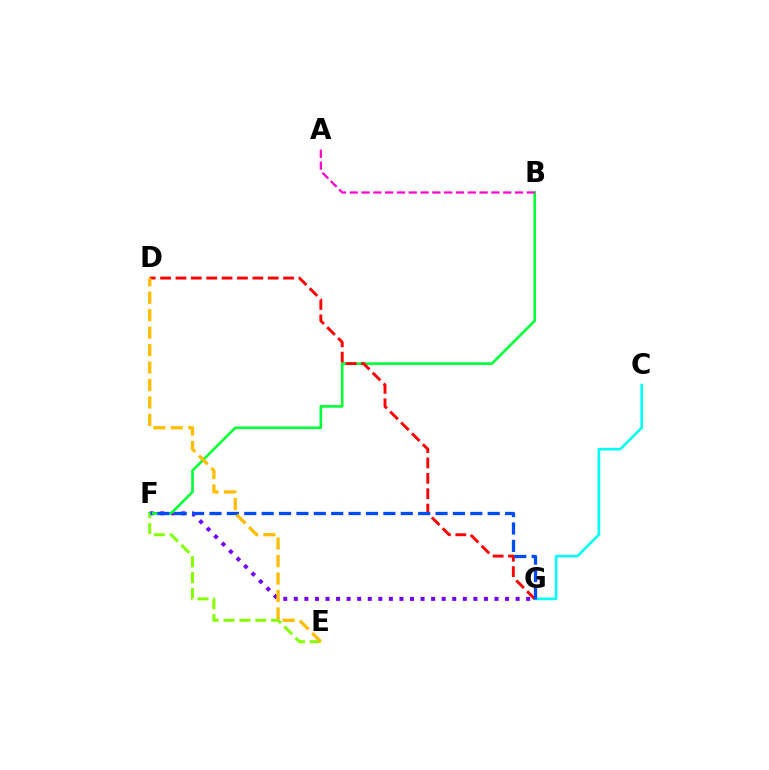{('F', 'G'): [{'color': '#7200ff', 'line_style': 'dotted', 'thickness': 2.87}, {'color': '#004bff', 'line_style': 'dashed', 'thickness': 2.36}], ('B', 'F'): [{'color': '#00ff39', 'line_style': 'solid', 'thickness': 1.9}], ('C', 'G'): [{'color': '#00fff6', 'line_style': 'solid', 'thickness': 1.88}], ('D', 'G'): [{'color': '#ff0000', 'line_style': 'dashed', 'thickness': 2.09}], ('E', 'F'): [{'color': '#84ff00', 'line_style': 'dashed', 'thickness': 2.15}], ('D', 'E'): [{'color': '#ffbd00', 'line_style': 'dashed', 'thickness': 2.37}], ('A', 'B'): [{'color': '#ff00cf', 'line_style': 'dashed', 'thickness': 1.6}]}